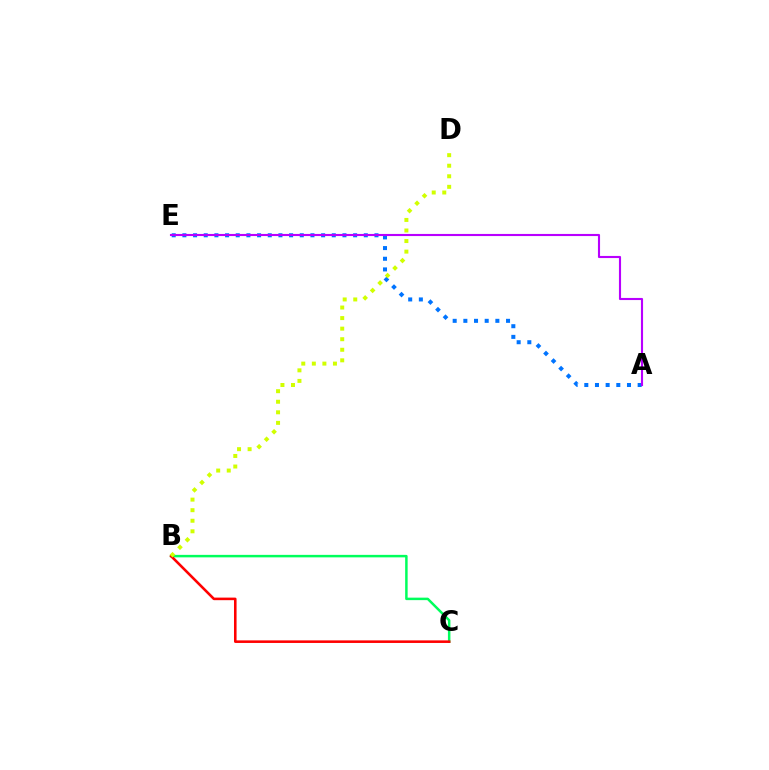{('A', 'E'): [{'color': '#0074ff', 'line_style': 'dotted', 'thickness': 2.9}, {'color': '#b900ff', 'line_style': 'solid', 'thickness': 1.53}], ('B', 'C'): [{'color': '#00ff5c', 'line_style': 'solid', 'thickness': 1.79}, {'color': '#ff0000', 'line_style': 'solid', 'thickness': 1.85}], ('B', 'D'): [{'color': '#d1ff00', 'line_style': 'dotted', 'thickness': 2.87}]}